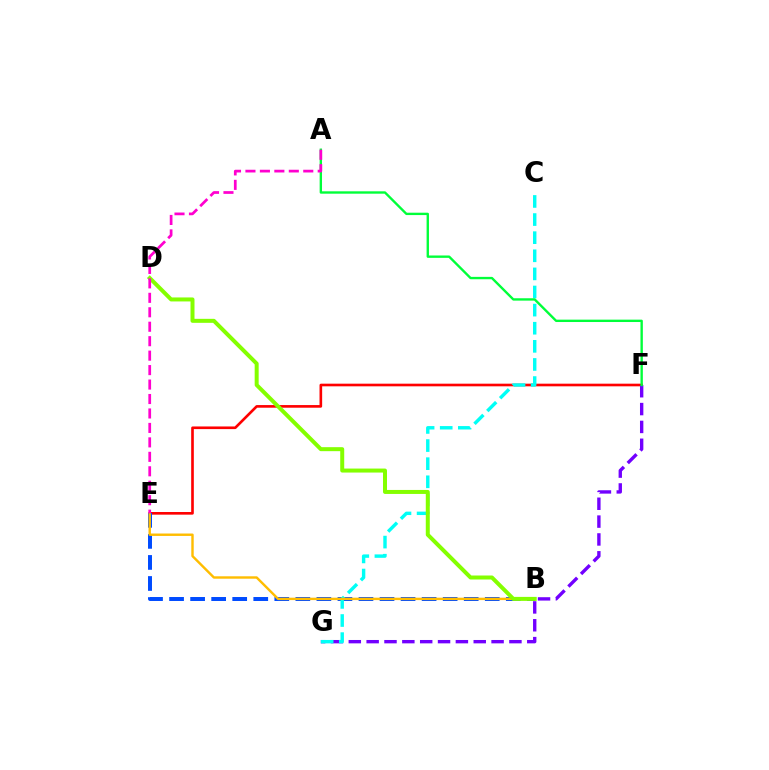{('E', 'F'): [{'color': '#ff0000', 'line_style': 'solid', 'thickness': 1.9}], ('F', 'G'): [{'color': '#7200ff', 'line_style': 'dashed', 'thickness': 2.42}], ('B', 'E'): [{'color': '#004bff', 'line_style': 'dashed', 'thickness': 2.86}, {'color': '#ffbd00', 'line_style': 'solid', 'thickness': 1.74}], ('C', 'G'): [{'color': '#00fff6', 'line_style': 'dashed', 'thickness': 2.46}], ('A', 'F'): [{'color': '#00ff39', 'line_style': 'solid', 'thickness': 1.71}], ('B', 'D'): [{'color': '#84ff00', 'line_style': 'solid', 'thickness': 2.88}], ('A', 'E'): [{'color': '#ff00cf', 'line_style': 'dashed', 'thickness': 1.96}]}